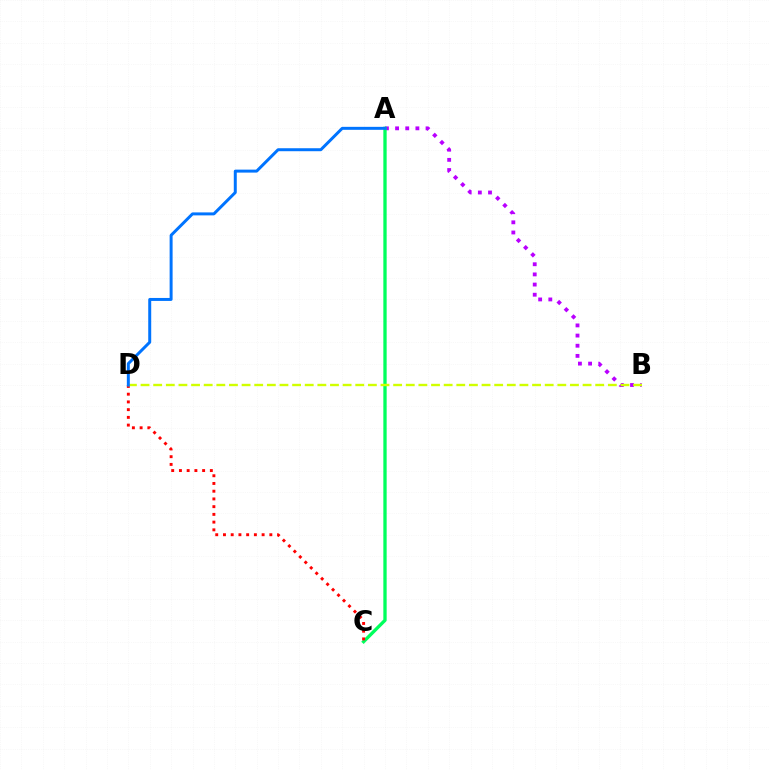{('A', 'B'): [{'color': '#b900ff', 'line_style': 'dotted', 'thickness': 2.76}], ('A', 'C'): [{'color': '#00ff5c', 'line_style': 'solid', 'thickness': 2.39}], ('C', 'D'): [{'color': '#ff0000', 'line_style': 'dotted', 'thickness': 2.1}], ('B', 'D'): [{'color': '#d1ff00', 'line_style': 'dashed', 'thickness': 1.72}], ('A', 'D'): [{'color': '#0074ff', 'line_style': 'solid', 'thickness': 2.14}]}